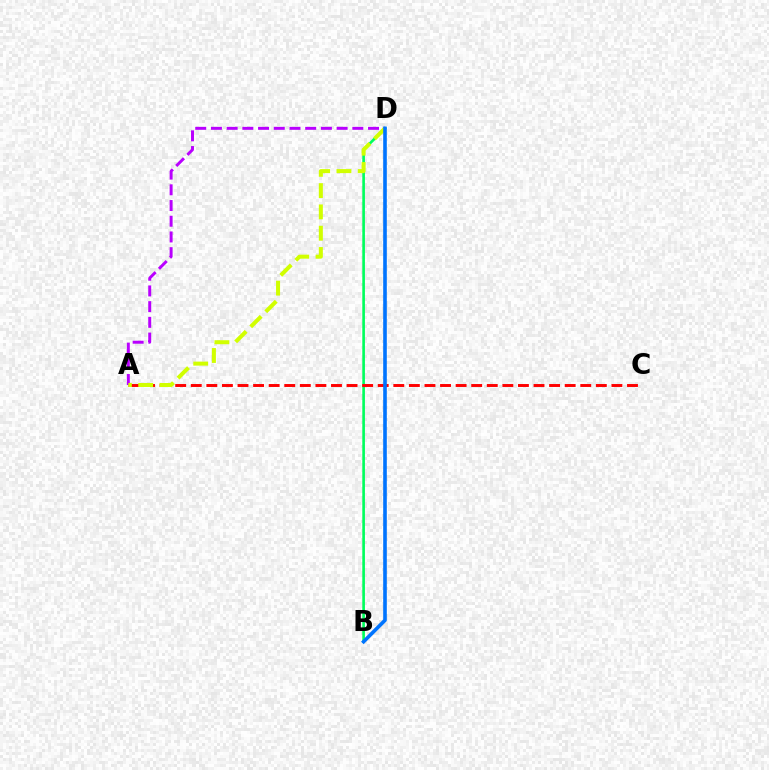{('B', 'D'): [{'color': '#00ff5c', 'line_style': 'solid', 'thickness': 1.9}, {'color': '#0074ff', 'line_style': 'solid', 'thickness': 2.6}], ('A', 'C'): [{'color': '#ff0000', 'line_style': 'dashed', 'thickness': 2.12}], ('A', 'D'): [{'color': '#b900ff', 'line_style': 'dashed', 'thickness': 2.13}, {'color': '#d1ff00', 'line_style': 'dashed', 'thickness': 2.89}]}